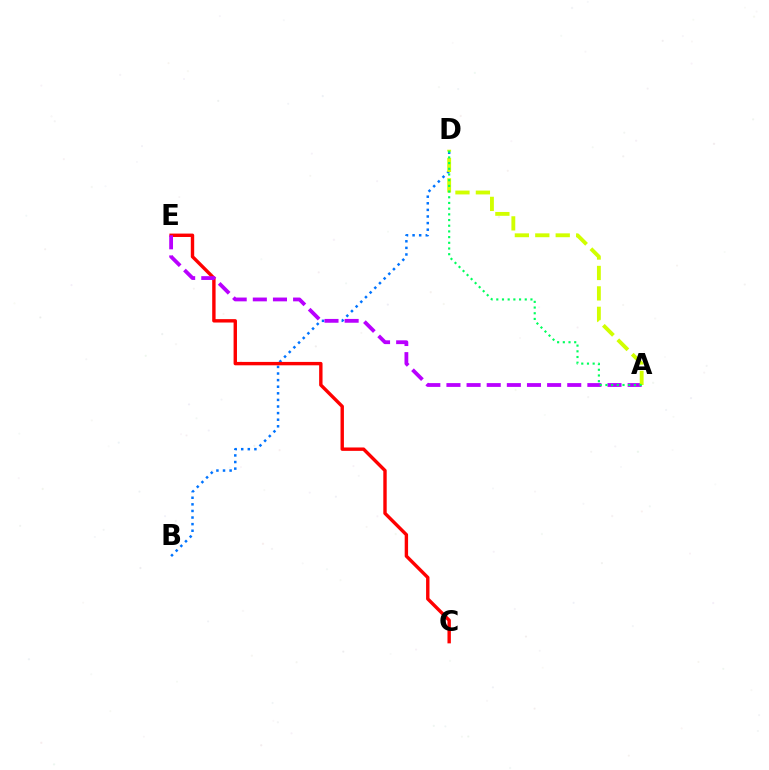{('B', 'D'): [{'color': '#0074ff', 'line_style': 'dotted', 'thickness': 1.79}], ('C', 'E'): [{'color': '#ff0000', 'line_style': 'solid', 'thickness': 2.44}], ('A', 'E'): [{'color': '#b900ff', 'line_style': 'dashed', 'thickness': 2.74}], ('A', 'D'): [{'color': '#d1ff00', 'line_style': 'dashed', 'thickness': 2.78}, {'color': '#00ff5c', 'line_style': 'dotted', 'thickness': 1.55}]}